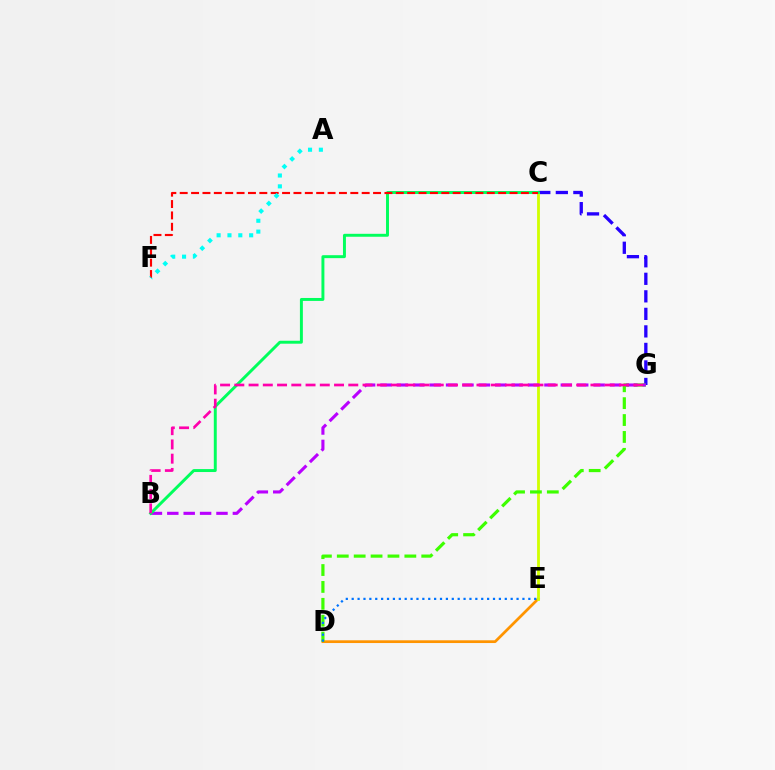{('C', 'G'): [{'color': '#2500ff', 'line_style': 'dashed', 'thickness': 2.38}], ('D', 'E'): [{'color': '#ff9400', 'line_style': 'solid', 'thickness': 1.97}, {'color': '#0074ff', 'line_style': 'dotted', 'thickness': 1.6}], ('C', 'E'): [{'color': '#d1ff00', 'line_style': 'solid', 'thickness': 2.02}], ('D', 'G'): [{'color': '#3dff00', 'line_style': 'dashed', 'thickness': 2.29}], ('B', 'G'): [{'color': '#b900ff', 'line_style': 'dashed', 'thickness': 2.23}, {'color': '#ff00ac', 'line_style': 'dashed', 'thickness': 1.94}], ('B', 'C'): [{'color': '#00ff5c', 'line_style': 'solid', 'thickness': 2.12}], ('C', 'F'): [{'color': '#ff0000', 'line_style': 'dashed', 'thickness': 1.55}], ('A', 'F'): [{'color': '#00fff6', 'line_style': 'dotted', 'thickness': 2.95}]}